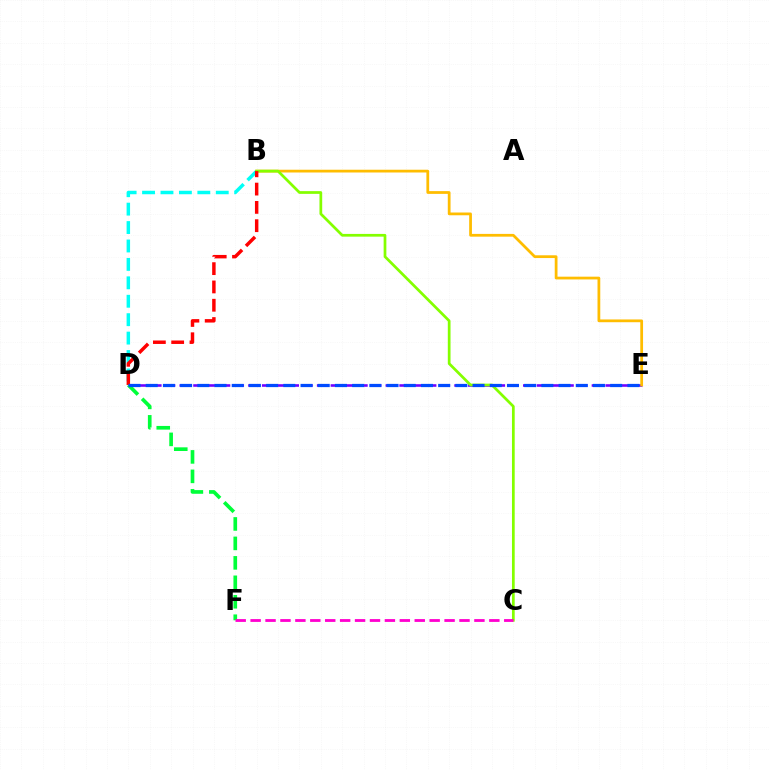{('B', 'D'): [{'color': '#00fff6', 'line_style': 'dashed', 'thickness': 2.5}, {'color': '#ff0000', 'line_style': 'dashed', 'thickness': 2.49}], ('D', 'E'): [{'color': '#7200ff', 'line_style': 'dashed', 'thickness': 1.87}, {'color': '#004bff', 'line_style': 'dashed', 'thickness': 2.34}], ('B', 'E'): [{'color': '#ffbd00', 'line_style': 'solid', 'thickness': 1.99}], ('B', 'C'): [{'color': '#84ff00', 'line_style': 'solid', 'thickness': 1.97}], ('D', 'F'): [{'color': '#00ff39', 'line_style': 'dashed', 'thickness': 2.64}], ('C', 'F'): [{'color': '#ff00cf', 'line_style': 'dashed', 'thickness': 2.03}]}